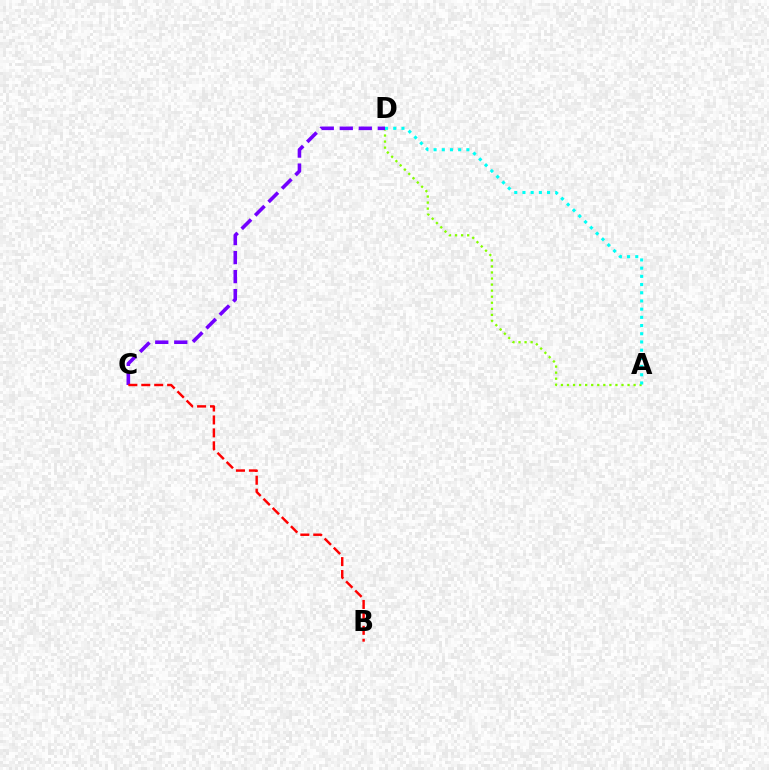{('A', 'D'): [{'color': '#84ff00', 'line_style': 'dotted', 'thickness': 1.65}, {'color': '#00fff6', 'line_style': 'dotted', 'thickness': 2.23}], ('C', 'D'): [{'color': '#7200ff', 'line_style': 'dashed', 'thickness': 2.58}], ('B', 'C'): [{'color': '#ff0000', 'line_style': 'dashed', 'thickness': 1.76}]}